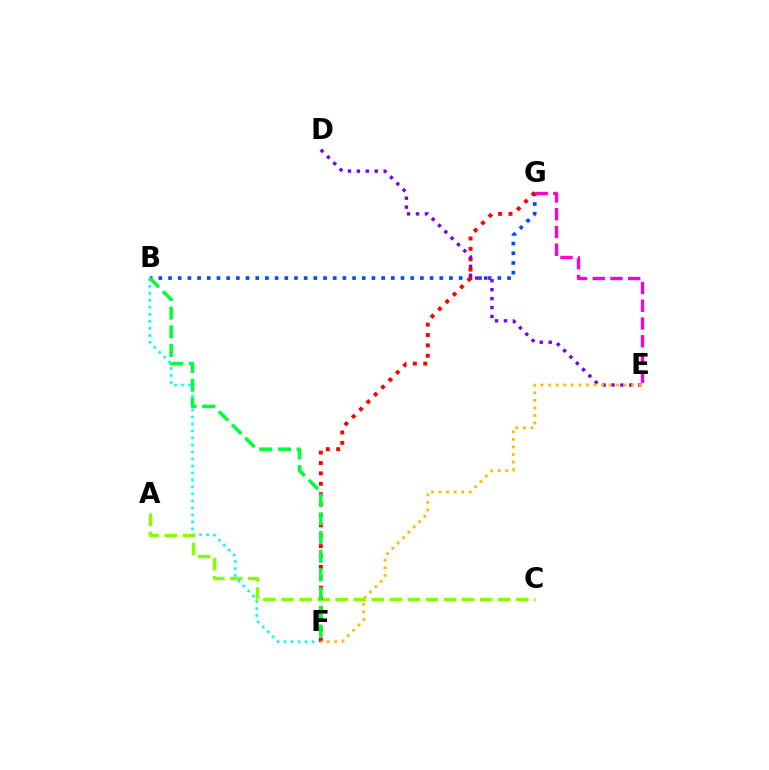{('B', 'F'): [{'color': '#00fff6', 'line_style': 'dotted', 'thickness': 1.9}, {'color': '#00ff39', 'line_style': 'dashed', 'thickness': 2.54}], ('B', 'G'): [{'color': '#004bff', 'line_style': 'dotted', 'thickness': 2.63}], ('A', 'C'): [{'color': '#84ff00', 'line_style': 'dashed', 'thickness': 2.45}], ('F', 'G'): [{'color': '#ff0000', 'line_style': 'dotted', 'thickness': 2.82}], ('D', 'E'): [{'color': '#7200ff', 'line_style': 'dotted', 'thickness': 2.43}], ('E', 'F'): [{'color': '#ffbd00', 'line_style': 'dotted', 'thickness': 2.05}], ('E', 'G'): [{'color': '#ff00cf', 'line_style': 'dashed', 'thickness': 2.41}]}